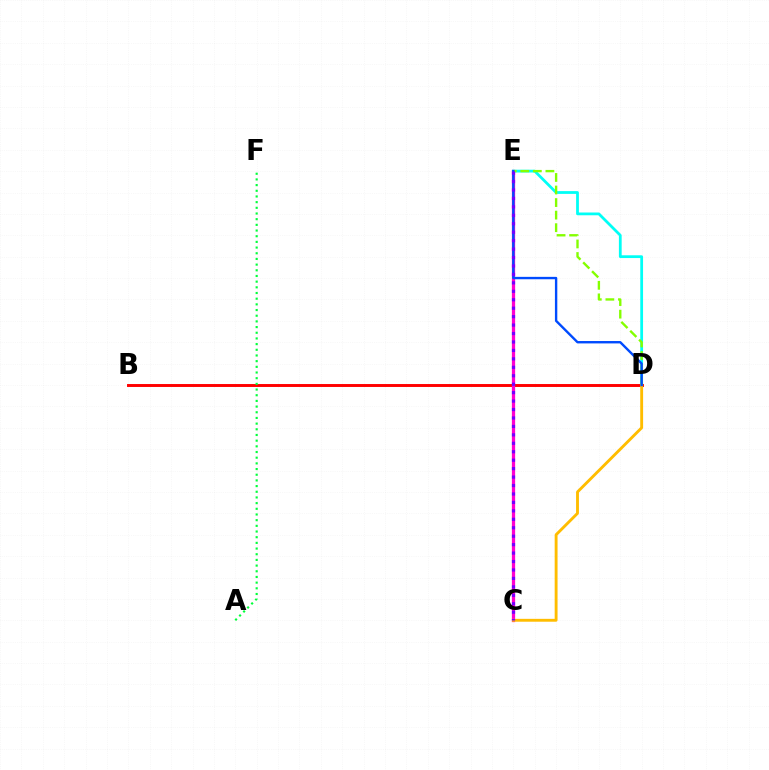{('B', 'D'): [{'color': '#ff0000', 'line_style': 'solid', 'thickness': 2.11}], ('A', 'F'): [{'color': '#00ff39', 'line_style': 'dotted', 'thickness': 1.54}], ('C', 'E'): [{'color': '#ff00cf', 'line_style': 'solid', 'thickness': 2.34}, {'color': '#7200ff', 'line_style': 'dotted', 'thickness': 2.29}], ('D', 'E'): [{'color': '#00fff6', 'line_style': 'solid', 'thickness': 1.99}, {'color': '#84ff00', 'line_style': 'dashed', 'thickness': 1.71}, {'color': '#004bff', 'line_style': 'solid', 'thickness': 1.72}], ('C', 'D'): [{'color': '#ffbd00', 'line_style': 'solid', 'thickness': 2.07}]}